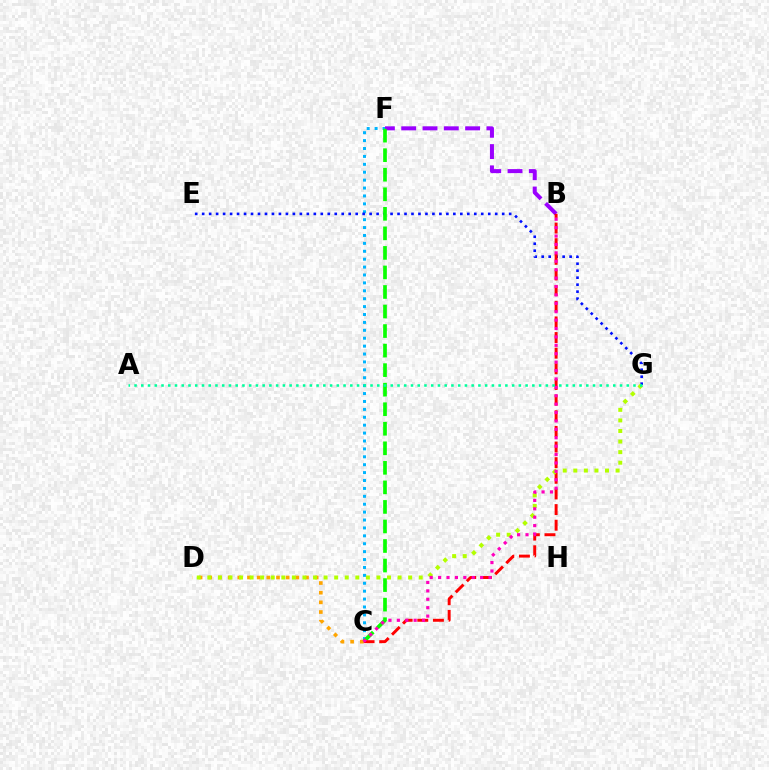{('C', 'F'): [{'color': '#00b5ff', 'line_style': 'dotted', 'thickness': 2.15}, {'color': '#08ff00', 'line_style': 'dashed', 'thickness': 2.65}], ('B', 'F'): [{'color': '#9b00ff', 'line_style': 'dashed', 'thickness': 2.89}], ('E', 'G'): [{'color': '#0010ff', 'line_style': 'dotted', 'thickness': 1.9}], ('C', 'D'): [{'color': '#ffa500', 'line_style': 'dotted', 'thickness': 2.63}], ('B', 'C'): [{'color': '#ff0000', 'line_style': 'dashed', 'thickness': 2.12}, {'color': '#ff00bd', 'line_style': 'dotted', 'thickness': 2.28}], ('D', 'G'): [{'color': '#b3ff00', 'line_style': 'dotted', 'thickness': 2.87}], ('A', 'G'): [{'color': '#00ff9d', 'line_style': 'dotted', 'thickness': 1.83}]}